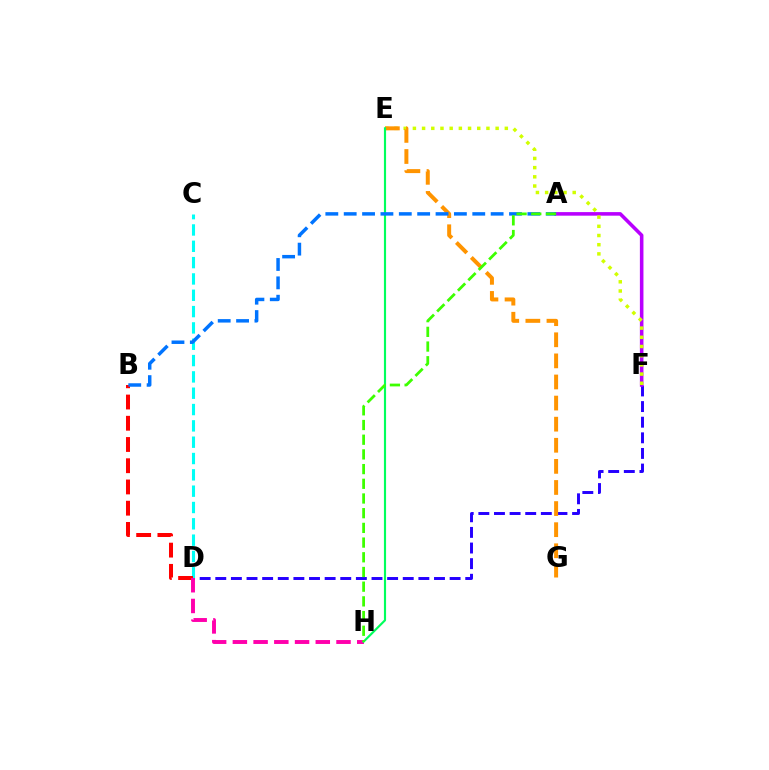{('D', 'F'): [{'color': '#2500ff', 'line_style': 'dashed', 'thickness': 2.12}], ('C', 'D'): [{'color': '#00fff6', 'line_style': 'dashed', 'thickness': 2.22}], ('B', 'D'): [{'color': '#ff0000', 'line_style': 'dashed', 'thickness': 2.88}], ('A', 'F'): [{'color': '#b900ff', 'line_style': 'solid', 'thickness': 2.57}], ('D', 'H'): [{'color': '#ff00ac', 'line_style': 'dashed', 'thickness': 2.82}], ('E', 'F'): [{'color': '#d1ff00', 'line_style': 'dotted', 'thickness': 2.5}], ('E', 'G'): [{'color': '#ff9400', 'line_style': 'dashed', 'thickness': 2.87}], ('E', 'H'): [{'color': '#00ff5c', 'line_style': 'solid', 'thickness': 1.55}], ('A', 'B'): [{'color': '#0074ff', 'line_style': 'dashed', 'thickness': 2.5}], ('A', 'H'): [{'color': '#3dff00', 'line_style': 'dashed', 'thickness': 2.0}]}